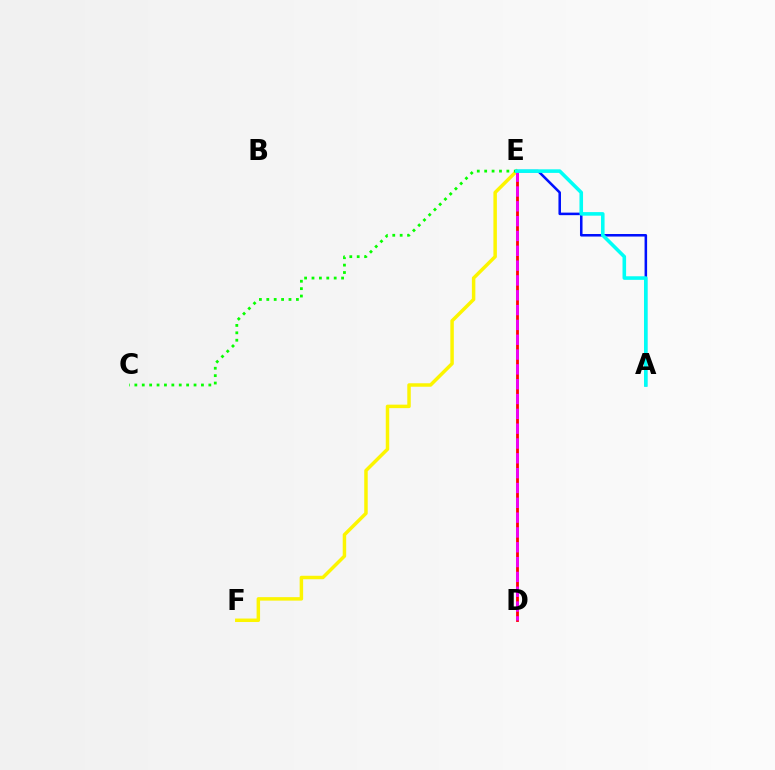{('E', 'F'): [{'color': '#fcf500', 'line_style': 'solid', 'thickness': 2.5}], ('D', 'E'): [{'color': '#ff0000', 'line_style': 'solid', 'thickness': 2.02}, {'color': '#ee00ff', 'line_style': 'dashed', 'thickness': 2.01}], ('A', 'E'): [{'color': '#0010ff', 'line_style': 'solid', 'thickness': 1.83}, {'color': '#00fff6', 'line_style': 'solid', 'thickness': 2.58}], ('C', 'E'): [{'color': '#08ff00', 'line_style': 'dotted', 'thickness': 2.01}]}